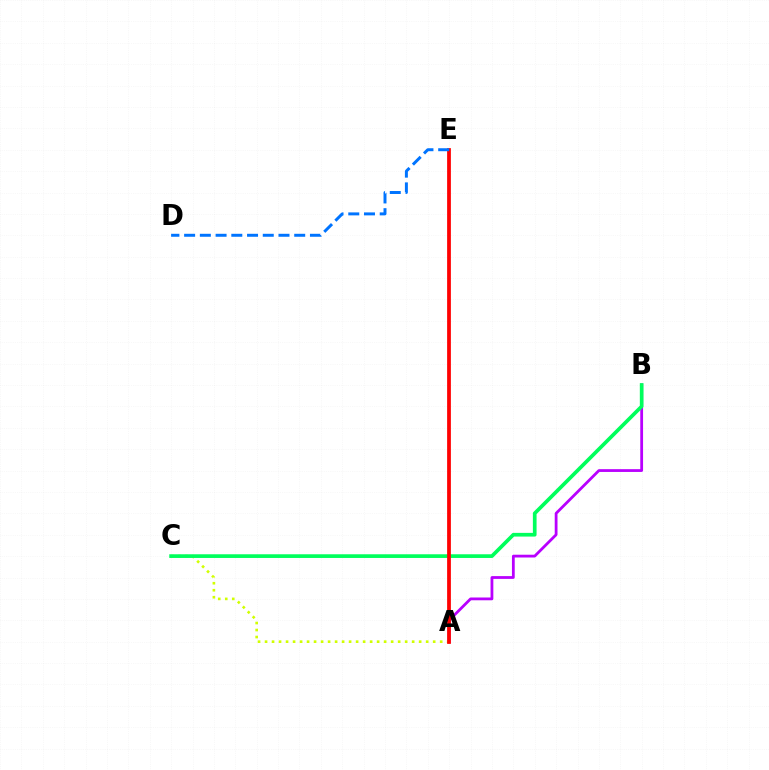{('A', 'B'): [{'color': '#b900ff', 'line_style': 'solid', 'thickness': 2.01}], ('A', 'C'): [{'color': '#d1ff00', 'line_style': 'dotted', 'thickness': 1.9}], ('B', 'C'): [{'color': '#00ff5c', 'line_style': 'solid', 'thickness': 2.66}], ('A', 'E'): [{'color': '#ff0000', 'line_style': 'solid', 'thickness': 2.7}], ('D', 'E'): [{'color': '#0074ff', 'line_style': 'dashed', 'thickness': 2.14}]}